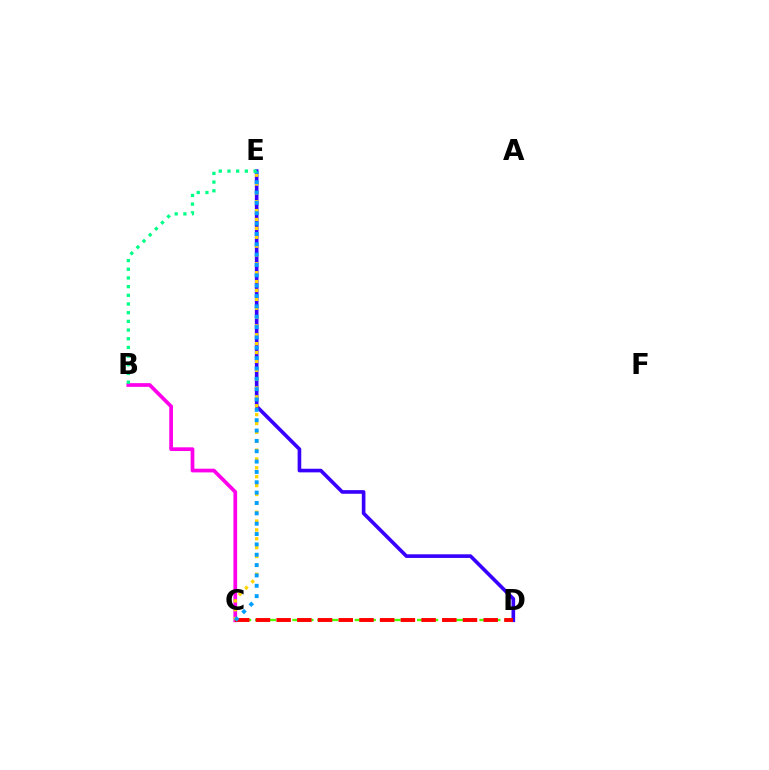{('D', 'E'): [{'color': '#3700ff', 'line_style': 'solid', 'thickness': 2.61}], ('B', 'C'): [{'color': '#ff00ed', 'line_style': 'solid', 'thickness': 2.68}], ('C', 'E'): [{'color': '#ffd500', 'line_style': 'dotted', 'thickness': 2.41}, {'color': '#009eff', 'line_style': 'dotted', 'thickness': 2.81}], ('C', 'D'): [{'color': '#4fff00', 'line_style': 'dashed', 'thickness': 1.69}, {'color': '#ff0000', 'line_style': 'dashed', 'thickness': 2.81}], ('B', 'E'): [{'color': '#00ff86', 'line_style': 'dotted', 'thickness': 2.36}]}